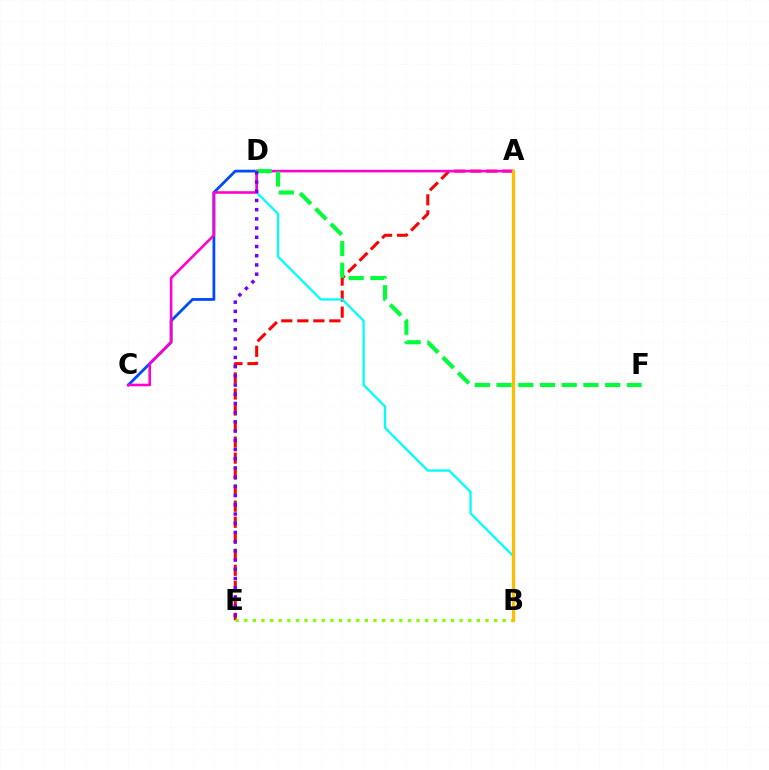{('A', 'E'): [{'color': '#ff0000', 'line_style': 'dashed', 'thickness': 2.18}], ('C', 'D'): [{'color': '#004bff', 'line_style': 'solid', 'thickness': 2.01}], ('B', 'D'): [{'color': '#00fff6', 'line_style': 'solid', 'thickness': 1.65}], ('A', 'C'): [{'color': '#ff00cf', 'line_style': 'solid', 'thickness': 1.87}], ('D', 'F'): [{'color': '#00ff39', 'line_style': 'dashed', 'thickness': 2.95}], ('D', 'E'): [{'color': '#7200ff', 'line_style': 'dotted', 'thickness': 2.5}], ('B', 'E'): [{'color': '#84ff00', 'line_style': 'dotted', 'thickness': 2.34}], ('A', 'B'): [{'color': '#ffbd00', 'line_style': 'solid', 'thickness': 2.3}]}